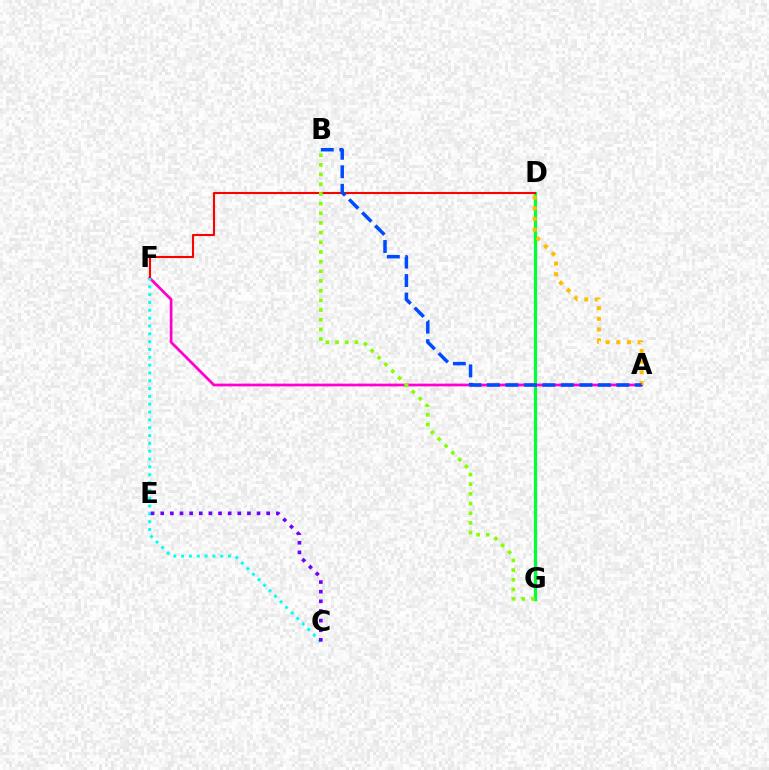{('D', 'G'): [{'color': '#00ff39', 'line_style': 'solid', 'thickness': 2.34}], ('A', 'F'): [{'color': '#ff00cf', 'line_style': 'solid', 'thickness': 1.98}], ('D', 'F'): [{'color': '#ff0000', 'line_style': 'solid', 'thickness': 1.51}], ('A', 'D'): [{'color': '#ffbd00', 'line_style': 'dotted', 'thickness': 2.91}], ('C', 'F'): [{'color': '#00fff6', 'line_style': 'dotted', 'thickness': 2.13}], ('A', 'B'): [{'color': '#004bff', 'line_style': 'dashed', 'thickness': 2.51}], ('B', 'G'): [{'color': '#84ff00', 'line_style': 'dotted', 'thickness': 2.63}], ('C', 'E'): [{'color': '#7200ff', 'line_style': 'dotted', 'thickness': 2.62}]}